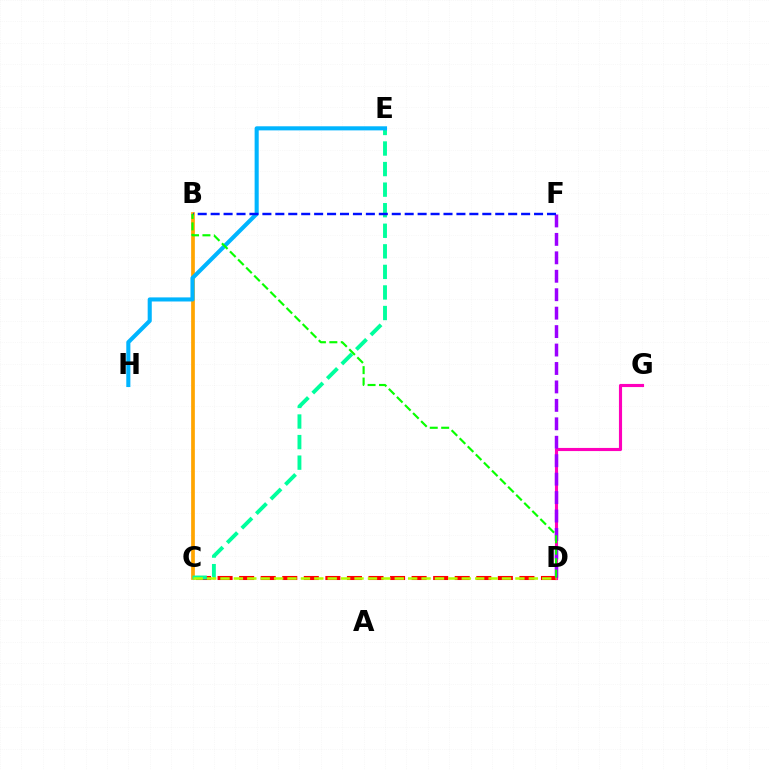{('D', 'G'): [{'color': '#ff00bd', 'line_style': 'solid', 'thickness': 2.25}], ('C', 'D'): [{'color': '#ff0000', 'line_style': 'dashed', 'thickness': 2.93}, {'color': '#b3ff00', 'line_style': 'dashed', 'thickness': 1.82}], ('B', 'C'): [{'color': '#ffa500', 'line_style': 'solid', 'thickness': 2.67}], ('C', 'E'): [{'color': '#00ff9d', 'line_style': 'dashed', 'thickness': 2.79}], ('D', 'F'): [{'color': '#9b00ff', 'line_style': 'dashed', 'thickness': 2.51}], ('E', 'H'): [{'color': '#00b5ff', 'line_style': 'solid', 'thickness': 2.95}], ('B', 'F'): [{'color': '#0010ff', 'line_style': 'dashed', 'thickness': 1.76}], ('B', 'D'): [{'color': '#08ff00', 'line_style': 'dashed', 'thickness': 1.55}]}